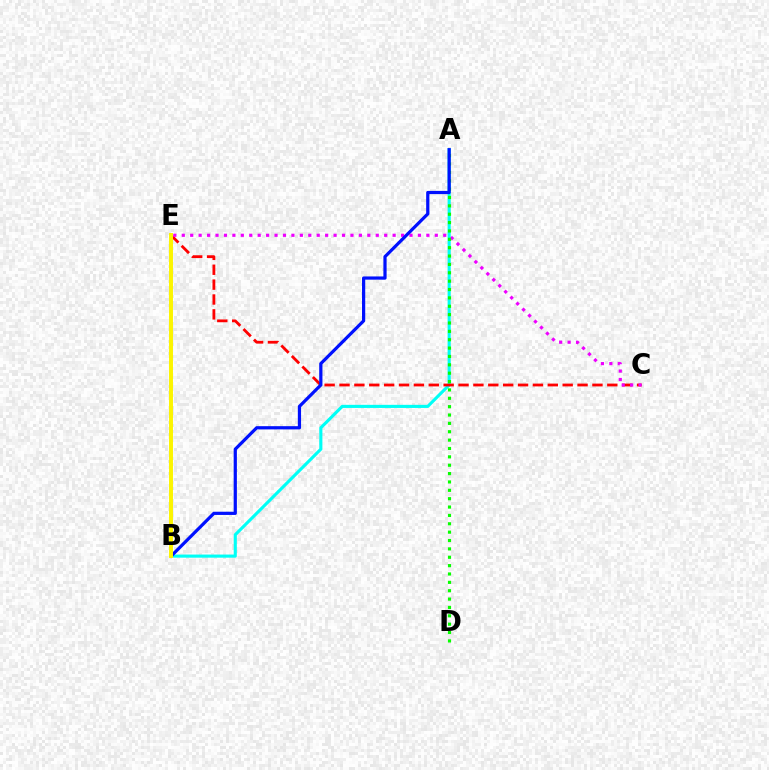{('A', 'B'): [{'color': '#00fff6', 'line_style': 'solid', 'thickness': 2.24}, {'color': '#0010ff', 'line_style': 'solid', 'thickness': 2.32}], ('C', 'E'): [{'color': '#ff0000', 'line_style': 'dashed', 'thickness': 2.02}, {'color': '#ee00ff', 'line_style': 'dotted', 'thickness': 2.29}], ('A', 'D'): [{'color': '#08ff00', 'line_style': 'dotted', 'thickness': 2.27}], ('B', 'E'): [{'color': '#fcf500', 'line_style': 'solid', 'thickness': 2.85}]}